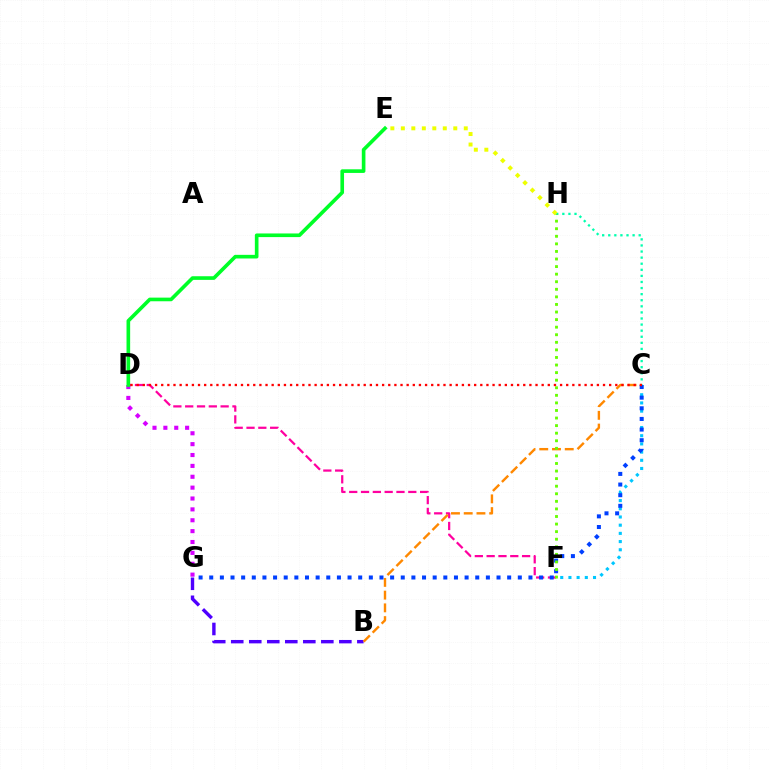{('C', 'F'): [{'color': '#00c7ff', 'line_style': 'dotted', 'thickness': 2.23}], ('D', 'F'): [{'color': '#ff00a0', 'line_style': 'dashed', 'thickness': 1.61}], ('D', 'G'): [{'color': '#d600ff', 'line_style': 'dotted', 'thickness': 2.95}], ('D', 'E'): [{'color': '#00ff27', 'line_style': 'solid', 'thickness': 2.62}], ('B', 'G'): [{'color': '#4f00ff', 'line_style': 'dashed', 'thickness': 2.45}], ('B', 'C'): [{'color': '#ff8800', 'line_style': 'dashed', 'thickness': 1.73}], ('C', 'H'): [{'color': '#00ffaf', 'line_style': 'dotted', 'thickness': 1.65}], ('E', 'H'): [{'color': '#eeff00', 'line_style': 'dotted', 'thickness': 2.85}], ('C', 'G'): [{'color': '#003fff', 'line_style': 'dotted', 'thickness': 2.89}], ('F', 'H'): [{'color': '#66ff00', 'line_style': 'dotted', 'thickness': 2.06}], ('C', 'D'): [{'color': '#ff0000', 'line_style': 'dotted', 'thickness': 1.67}]}